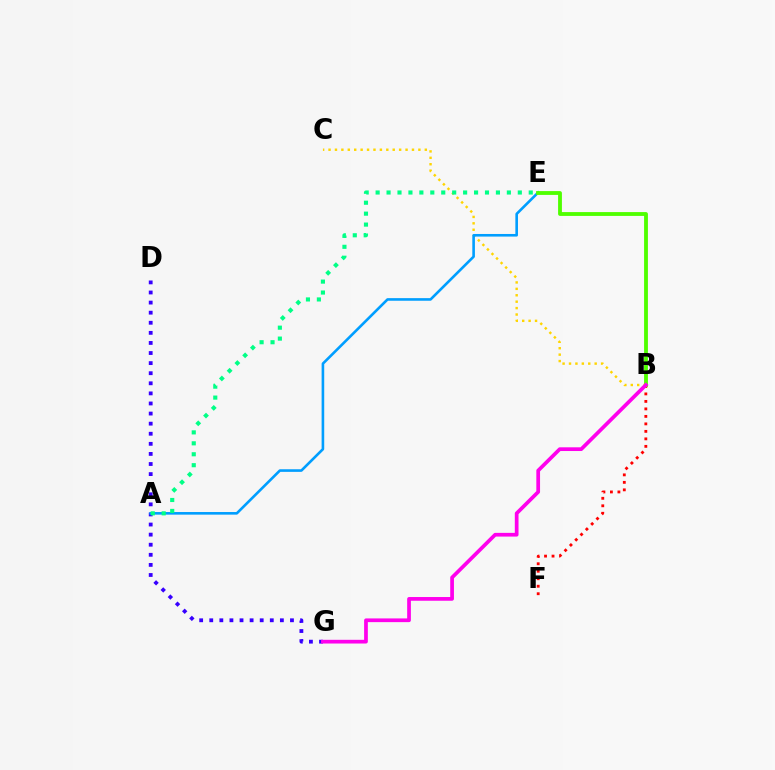{('B', 'C'): [{'color': '#ffd500', 'line_style': 'dotted', 'thickness': 1.74}], ('B', 'F'): [{'color': '#ff0000', 'line_style': 'dotted', 'thickness': 2.04}], ('D', 'G'): [{'color': '#3700ff', 'line_style': 'dotted', 'thickness': 2.74}], ('A', 'E'): [{'color': '#009eff', 'line_style': 'solid', 'thickness': 1.88}, {'color': '#00ff86', 'line_style': 'dotted', 'thickness': 2.97}], ('B', 'E'): [{'color': '#4fff00', 'line_style': 'solid', 'thickness': 2.75}], ('B', 'G'): [{'color': '#ff00ed', 'line_style': 'solid', 'thickness': 2.67}]}